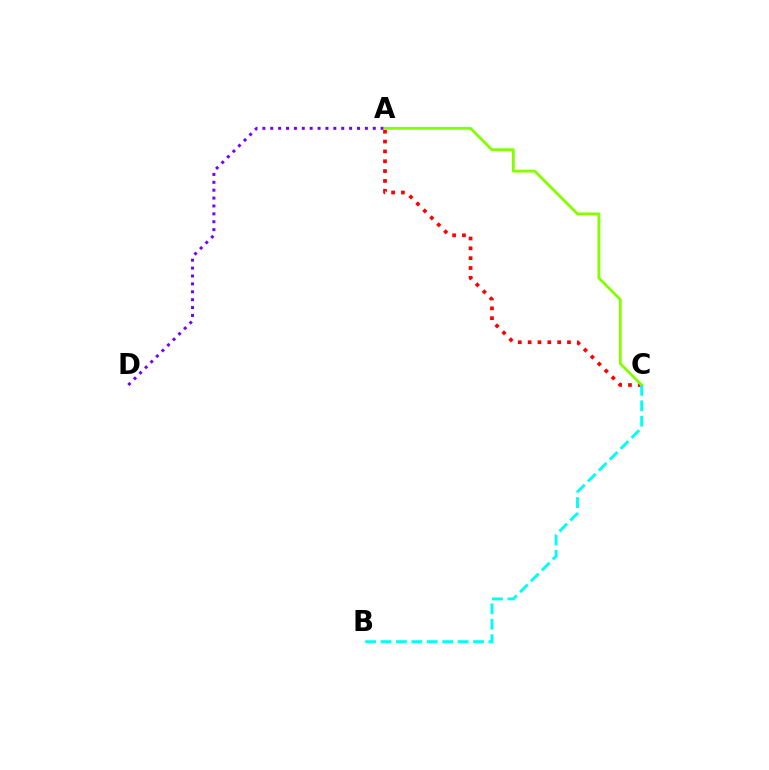{('A', 'C'): [{'color': '#ff0000', 'line_style': 'dotted', 'thickness': 2.67}, {'color': '#84ff00', 'line_style': 'solid', 'thickness': 2.04}], ('A', 'D'): [{'color': '#7200ff', 'line_style': 'dotted', 'thickness': 2.14}], ('B', 'C'): [{'color': '#00fff6', 'line_style': 'dashed', 'thickness': 2.09}]}